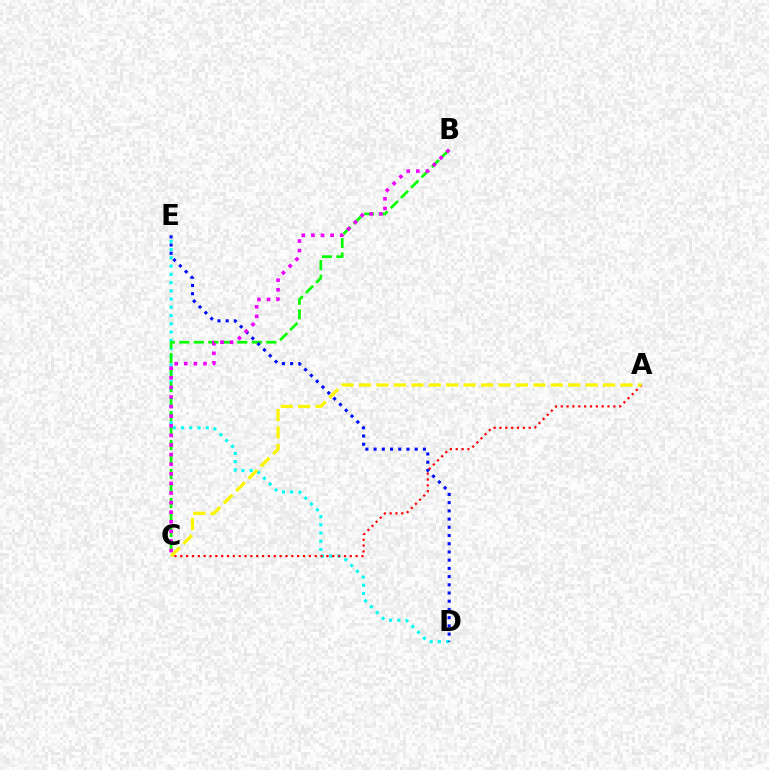{('D', 'E'): [{'color': '#00fff6', 'line_style': 'dotted', 'thickness': 2.24}, {'color': '#0010ff', 'line_style': 'dotted', 'thickness': 2.23}], ('A', 'C'): [{'color': '#ff0000', 'line_style': 'dotted', 'thickness': 1.59}, {'color': '#fcf500', 'line_style': 'dashed', 'thickness': 2.37}], ('B', 'C'): [{'color': '#08ff00', 'line_style': 'dashed', 'thickness': 1.97}, {'color': '#ee00ff', 'line_style': 'dotted', 'thickness': 2.61}]}